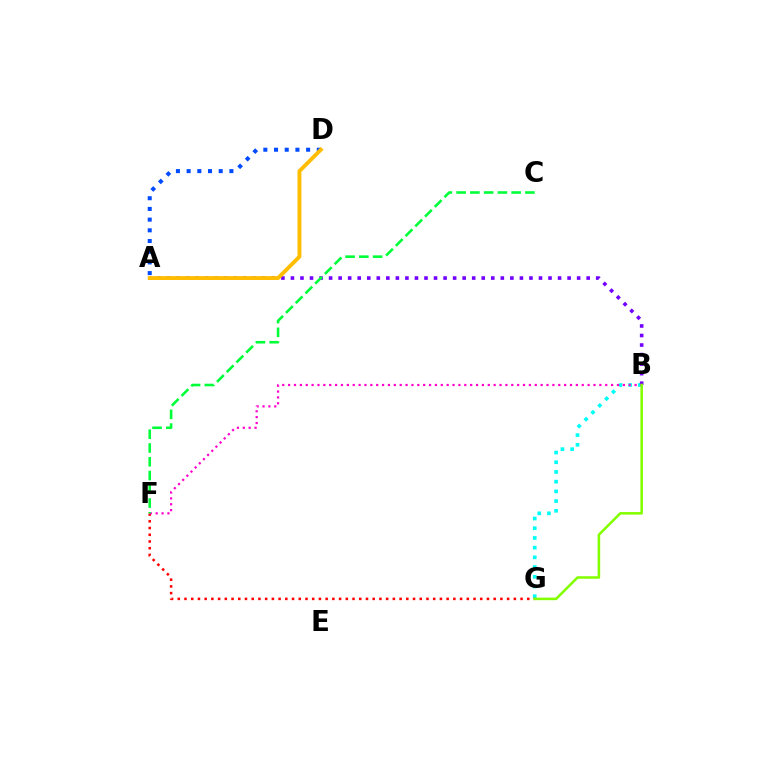{('A', 'D'): [{'color': '#004bff', 'line_style': 'dotted', 'thickness': 2.91}, {'color': '#ffbd00', 'line_style': 'solid', 'thickness': 2.8}], ('B', 'G'): [{'color': '#00fff6', 'line_style': 'dotted', 'thickness': 2.64}, {'color': '#84ff00', 'line_style': 'solid', 'thickness': 1.84}], ('F', 'G'): [{'color': '#ff0000', 'line_style': 'dotted', 'thickness': 1.83}], ('A', 'B'): [{'color': '#7200ff', 'line_style': 'dotted', 'thickness': 2.59}], ('B', 'F'): [{'color': '#ff00cf', 'line_style': 'dotted', 'thickness': 1.6}], ('C', 'F'): [{'color': '#00ff39', 'line_style': 'dashed', 'thickness': 1.87}]}